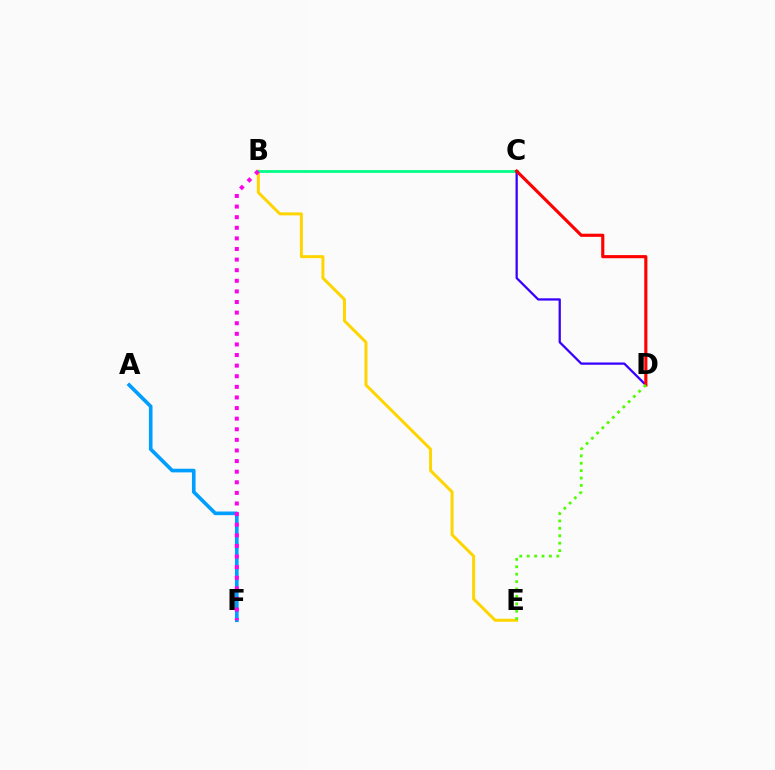{('A', 'F'): [{'color': '#009eff', 'line_style': 'solid', 'thickness': 2.62}], ('B', 'E'): [{'color': '#ffd500', 'line_style': 'solid', 'thickness': 2.15}], ('B', 'C'): [{'color': '#00ff86', 'line_style': 'solid', 'thickness': 2.0}], ('C', 'D'): [{'color': '#3700ff', 'line_style': 'solid', 'thickness': 1.63}, {'color': '#ff0000', 'line_style': 'solid', 'thickness': 2.26}], ('B', 'F'): [{'color': '#ff00ed', 'line_style': 'dotted', 'thickness': 2.88}], ('D', 'E'): [{'color': '#4fff00', 'line_style': 'dotted', 'thickness': 2.01}]}